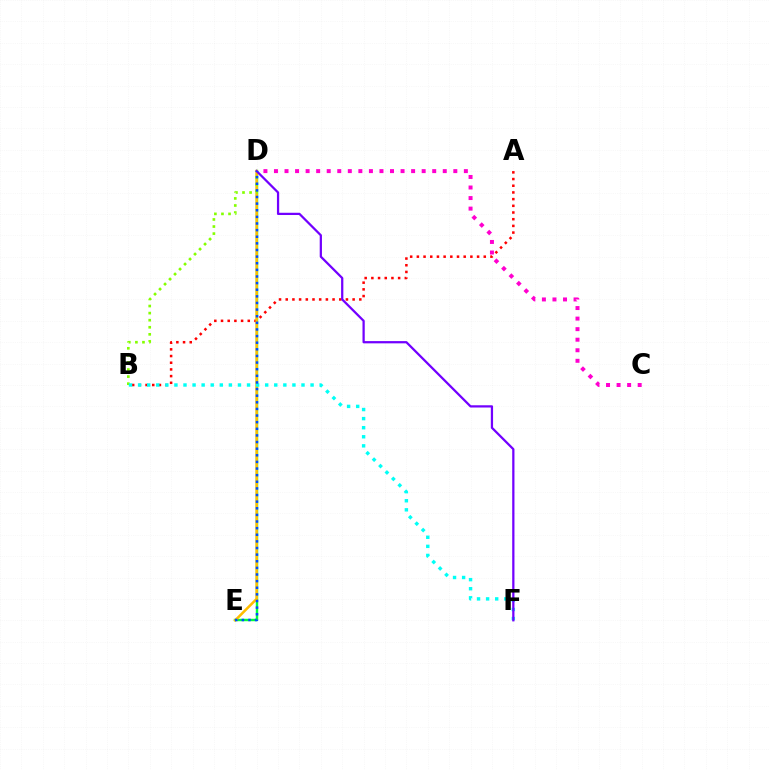{('D', 'E'): [{'color': '#00ff39', 'line_style': 'solid', 'thickness': 1.75}, {'color': '#ffbd00', 'line_style': 'solid', 'thickness': 1.83}, {'color': '#004bff', 'line_style': 'dotted', 'thickness': 1.8}], ('A', 'B'): [{'color': '#ff0000', 'line_style': 'dotted', 'thickness': 1.82}], ('B', 'D'): [{'color': '#84ff00', 'line_style': 'dotted', 'thickness': 1.92}], ('C', 'D'): [{'color': '#ff00cf', 'line_style': 'dotted', 'thickness': 2.87}], ('B', 'F'): [{'color': '#00fff6', 'line_style': 'dotted', 'thickness': 2.47}], ('D', 'F'): [{'color': '#7200ff', 'line_style': 'solid', 'thickness': 1.62}]}